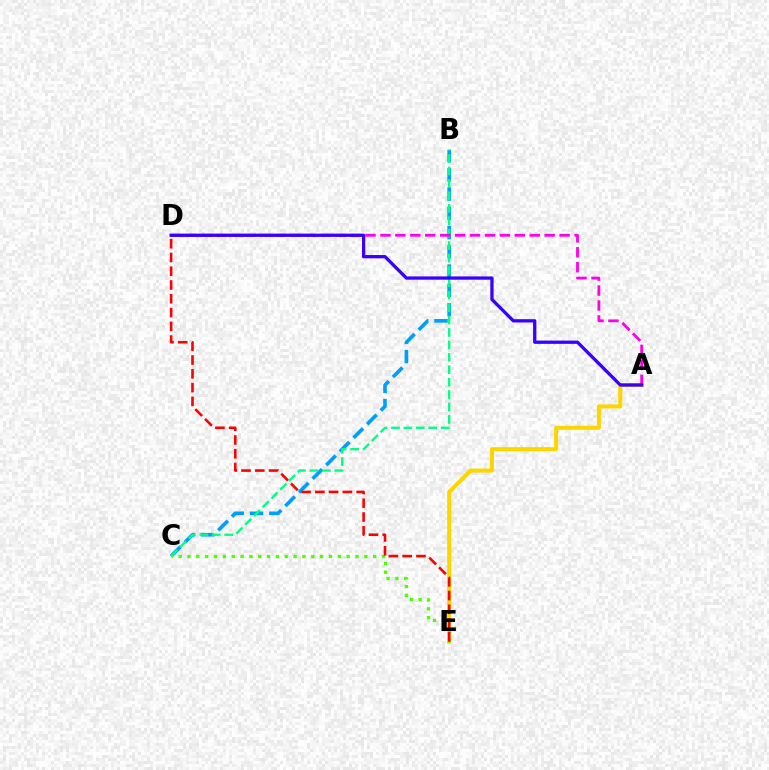{('A', 'E'): [{'color': '#ffd500', 'line_style': 'solid', 'thickness': 2.92}], ('B', 'C'): [{'color': '#009eff', 'line_style': 'dashed', 'thickness': 2.62}, {'color': '#00ff86', 'line_style': 'dashed', 'thickness': 1.69}], ('A', 'D'): [{'color': '#ff00ed', 'line_style': 'dashed', 'thickness': 2.03}, {'color': '#3700ff', 'line_style': 'solid', 'thickness': 2.36}], ('C', 'E'): [{'color': '#4fff00', 'line_style': 'dotted', 'thickness': 2.4}], ('D', 'E'): [{'color': '#ff0000', 'line_style': 'dashed', 'thickness': 1.87}]}